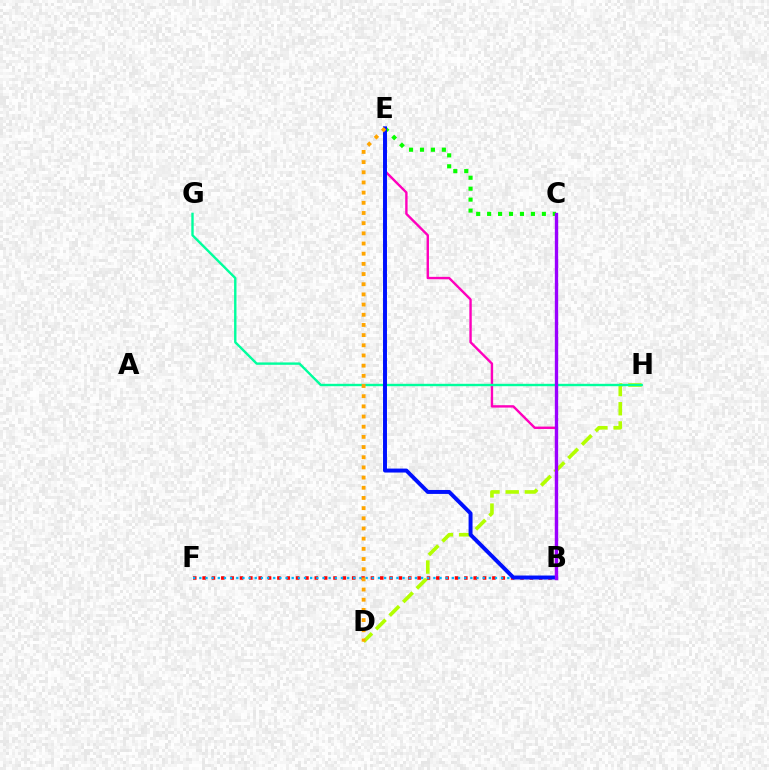{('D', 'H'): [{'color': '#b3ff00', 'line_style': 'dashed', 'thickness': 2.61}], ('B', 'F'): [{'color': '#ff0000', 'line_style': 'dotted', 'thickness': 2.54}, {'color': '#00b5ff', 'line_style': 'dotted', 'thickness': 1.67}], ('C', 'E'): [{'color': '#08ff00', 'line_style': 'dotted', 'thickness': 2.97}], ('B', 'E'): [{'color': '#ff00bd', 'line_style': 'solid', 'thickness': 1.72}, {'color': '#0010ff', 'line_style': 'solid', 'thickness': 2.85}], ('G', 'H'): [{'color': '#00ff9d', 'line_style': 'solid', 'thickness': 1.72}], ('B', 'C'): [{'color': '#9b00ff', 'line_style': 'solid', 'thickness': 2.41}], ('D', 'E'): [{'color': '#ffa500', 'line_style': 'dotted', 'thickness': 2.77}]}